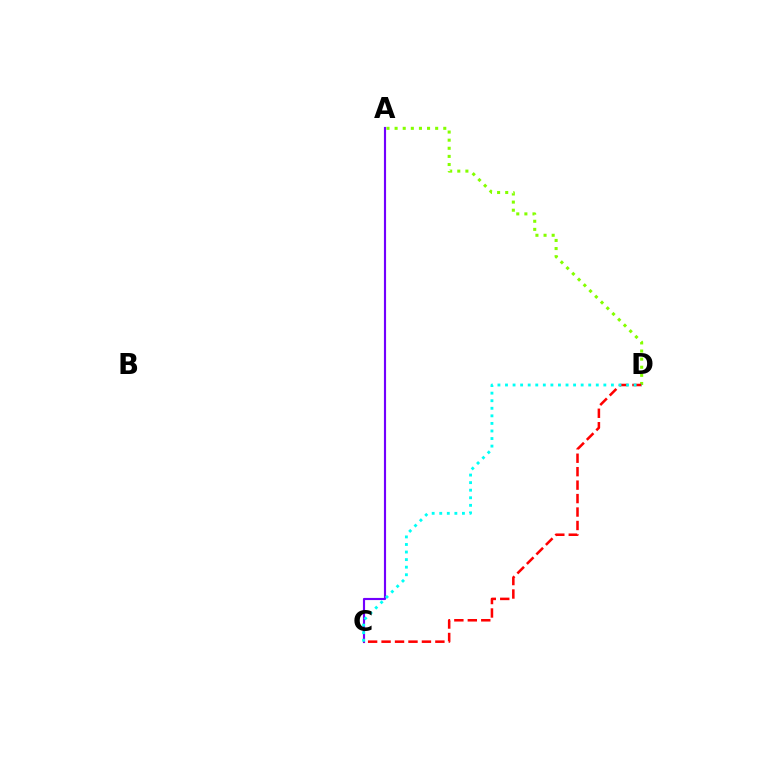{('A', 'D'): [{'color': '#84ff00', 'line_style': 'dotted', 'thickness': 2.2}], ('A', 'C'): [{'color': '#7200ff', 'line_style': 'solid', 'thickness': 1.55}], ('C', 'D'): [{'color': '#ff0000', 'line_style': 'dashed', 'thickness': 1.83}, {'color': '#00fff6', 'line_style': 'dotted', 'thickness': 2.06}]}